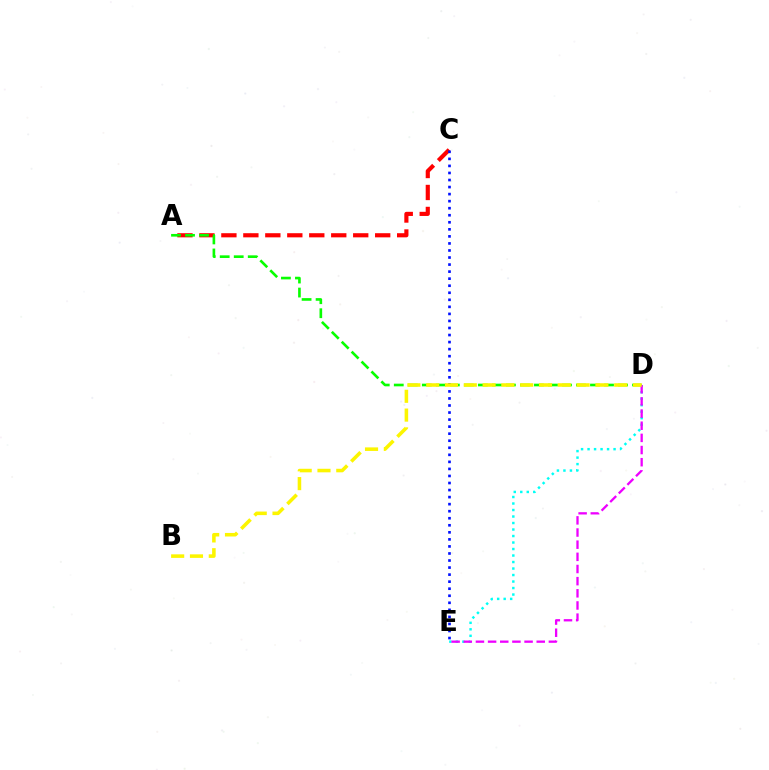{('D', 'E'): [{'color': '#00fff6', 'line_style': 'dotted', 'thickness': 1.77}, {'color': '#ee00ff', 'line_style': 'dashed', 'thickness': 1.65}], ('A', 'C'): [{'color': '#ff0000', 'line_style': 'dashed', 'thickness': 2.98}], ('C', 'E'): [{'color': '#0010ff', 'line_style': 'dotted', 'thickness': 1.91}], ('A', 'D'): [{'color': '#08ff00', 'line_style': 'dashed', 'thickness': 1.9}], ('B', 'D'): [{'color': '#fcf500', 'line_style': 'dashed', 'thickness': 2.55}]}